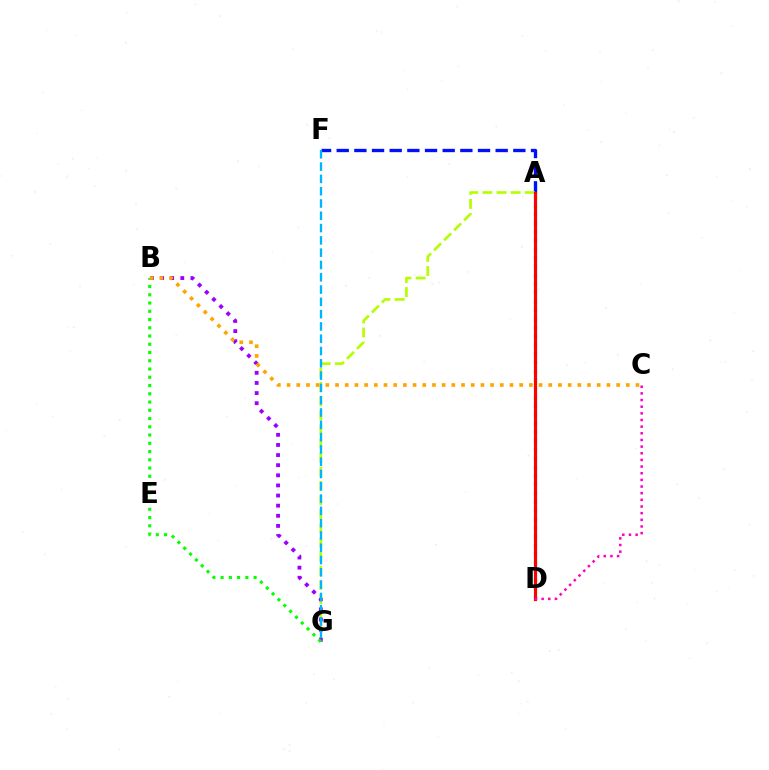{('A', 'F'): [{'color': '#0010ff', 'line_style': 'dashed', 'thickness': 2.4}], ('A', 'G'): [{'color': '#b3ff00', 'line_style': 'dashed', 'thickness': 1.92}], ('B', 'G'): [{'color': '#9b00ff', 'line_style': 'dotted', 'thickness': 2.75}, {'color': '#08ff00', 'line_style': 'dotted', 'thickness': 2.24}], ('A', 'D'): [{'color': '#00ff9d', 'line_style': 'dotted', 'thickness': 2.37}, {'color': '#ff0000', 'line_style': 'solid', 'thickness': 2.28}], ('F', 'G'): [{'color': '#00b5ff', 'line_style': 'dashed', 'thickness': 1.67}], ('C', 'D'): [{'color': '#ff00bd', 'line_style': 'dotted', 'thickness': 1.81}], ('B', 'C'): [{'color': '#ffa500', 'line_style': 'dotted', 'thickness': 2.63}]}